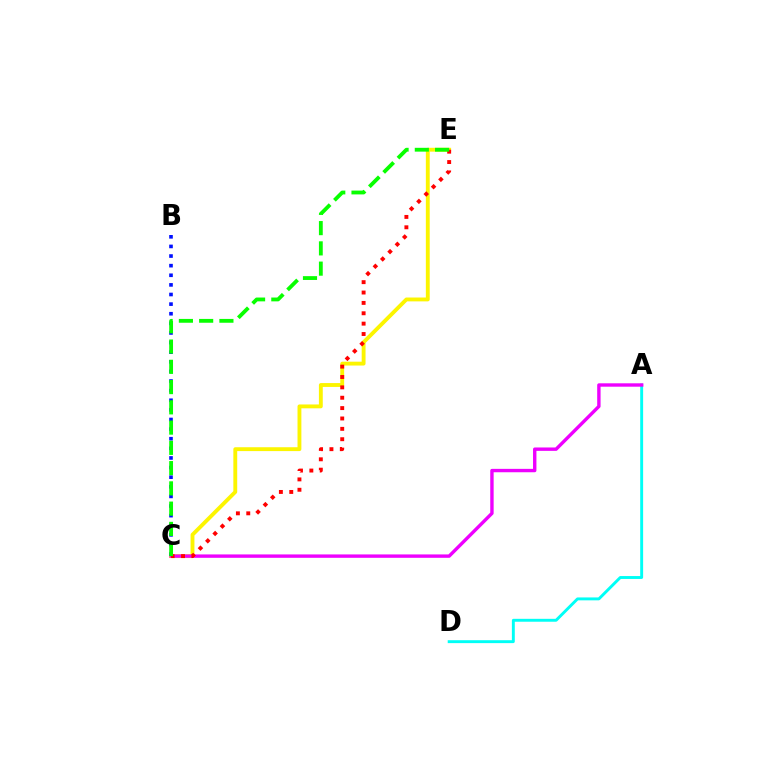{('C', 'E'): [{'color': '#fcf500', 'line_style': 'solid', 'thickness': 2.78}, {'color': '#ff0000', 'line_style': 'dotted', 'thickness': 2.82}, {'color': '#08ff00', 'line_style': 'dashed', 'thickness': 2.75}], ('A', 'D'): [{'color': '#00fff6', 'line_style': 'solid', 'thickness': 2.1}], ('A', 'C'): [{'color': '#ee00ff', 'line_style': 'solid', 'thickness': 2.44}], ('B', 'C'): [{'color': '#0010ff', 'line_style': 'dotted', 'thickness': 2.61}]}